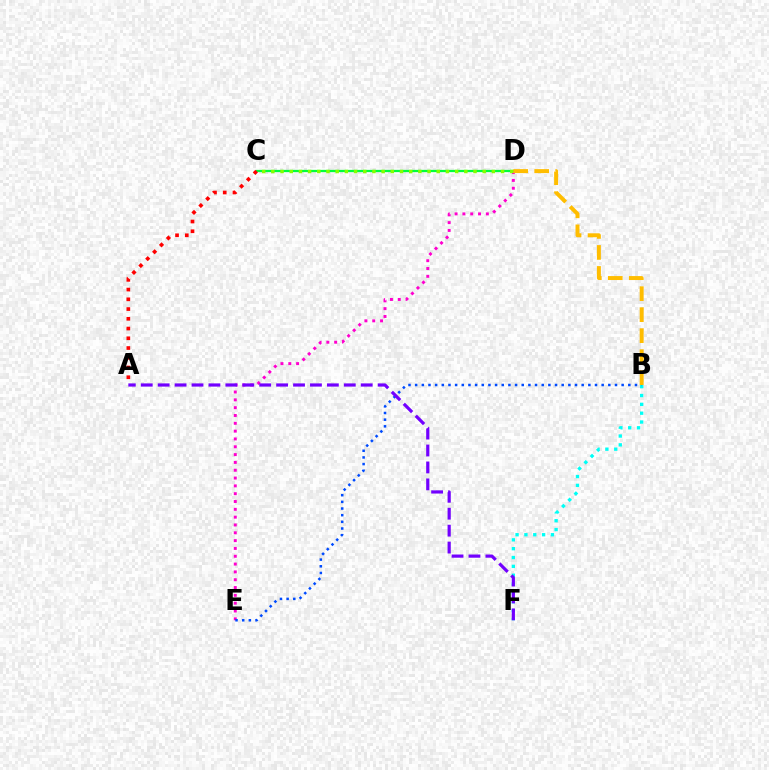{('B', 'F'): [{'color': '#00fff6', 'line_style': 'dotted', 'thickness': 2.4}], ('D', 'E'): [{'color': '#ff00cf', 'line_style': 'dotted', 'thickness': 2.12}], ('B', 'E'): [{'color': '#004bff', 'line_style': 'dotted', 'thickness': 1.81}], ('C', 'D'): [{'color': '#00ff39', 'line_style': 'solid', 'thickness': 1.63}, {'color': '#84ff00', 'line_style': 'dotted', 'thickness': 2.5}], ('A', 'F'): [{'color': '#7200ff', 'line_style': 'dashed', 'thickness': 2.3}], ('A', 'C'): [{'color': '#ff0000', 'line_style': 'dotted', 'thickness': 2.65}], ('B', 'D'): [{'color': '#ffbd00', 'line_style': 'dashed', 'thickness': 2.85}]}